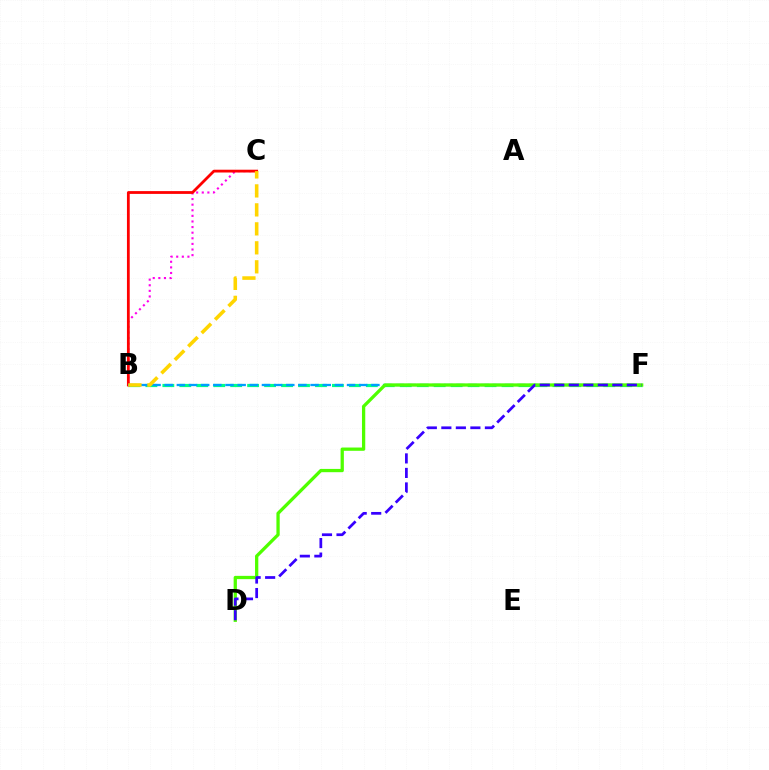{('B', 'C'): [{'color': '#ff00ed', 'line_style': 'dotted', 'thickness': 1.52}, {'color': '#ff0000', 'line_style': 'solid', 'thickness': 2.01}, {'color': '#ffd500', 'line_style': 'dashed', 'thickness': 2.58}], ('B', 'F'): [{'color': '#00ff86', 'line_style': 'dashed', 'thickness': 2.3}, {'color': '#009eff', 'line_style': 'dashed', 'thickness': 1.65}], ('D', 'F'): [{'color': '#4fff00', 'line_style': 'solid', 'thickness': 2.36}, {'color': '#3700ff', 'line_style': 'dashed', 'thickness': 1.97}]}